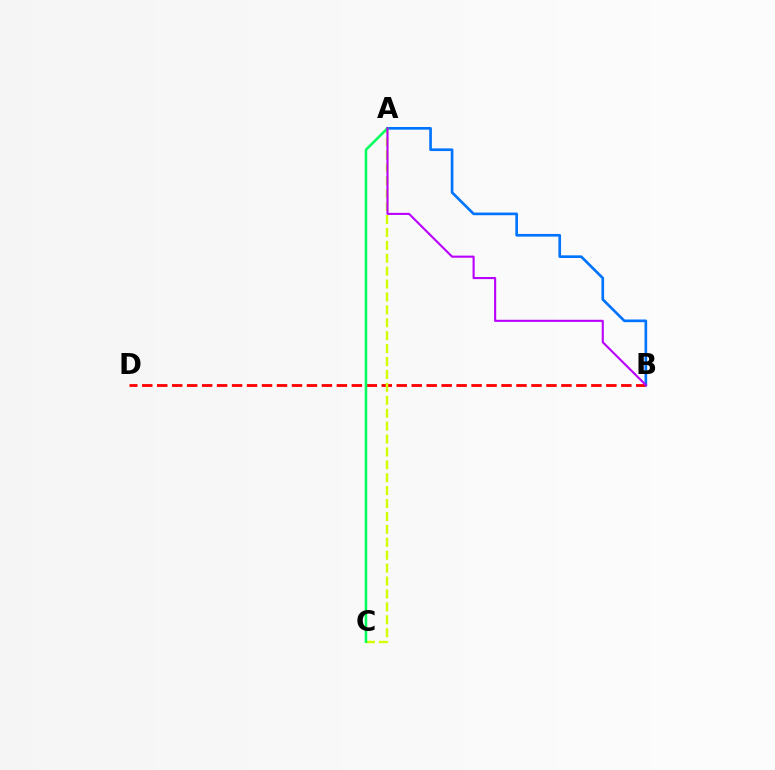{('B', 'D'): [{'color': '#ff0000', 'line_style': 'dashed', 'thickness': 2.03}], ('A', 'B'): [{'color': '#0074ff', 'line_style': 'solid', 'thickness': 1.92}, {'color': '#b900ff', 'line_style': 'solid', 'thickness': 1.52}], ('A', 'C'): [{'color': '#d1ff00', 'line_style': 'dashed', 'thickness': 1.75}, {'color': '#00ff5c', 'line_style': 'solid', 'thickness': 1.82}]}